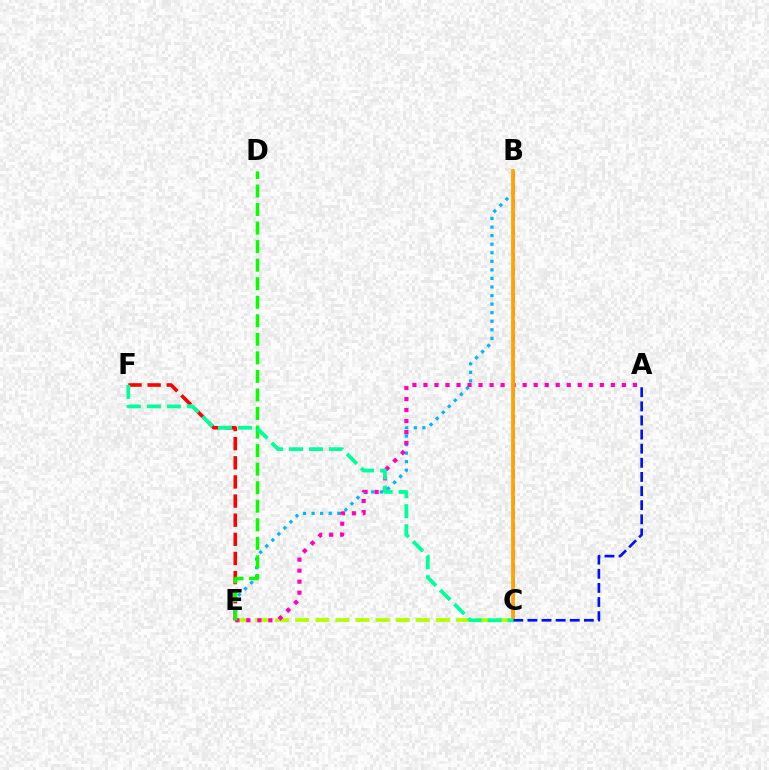{('B', 'E'): [{'color': '#00b5ff', 'line_style': 'dotted', 'thickness': 2.33}], ('B', 'C'): [{'color': '#9b00ff', 'line_style': 'dashed', 'thickness': 1.84}, {'color': '#ffa500', 'line_style': 'solid', 'thickness': 2.7}], ('C', 'E'): [{'color': '#b3ff00', 'line_style': 'dashed', 'thickness': 2.73}], ('A', 'E'): [{'color': '#ff00bd', 'line_style': 'dotted', 'thickness': 2.99}], ('E', 'F'): [{'color': '#ff0000', 'line_style': 'dashed', 'thickness': 2.6}], ('D', 'E'): [{'color': '#08ff00', 'line_style': 'dashed', 'thickness': 2.52}], ('A', 'C'): [{'color': '#0010ff', 'line_style': 'dashed', 'thickness': 1.92}], ('C', 'F'): [{'color': '#00ff9d', 'line_style': 'dashed', 'thickness': 2.71}]}